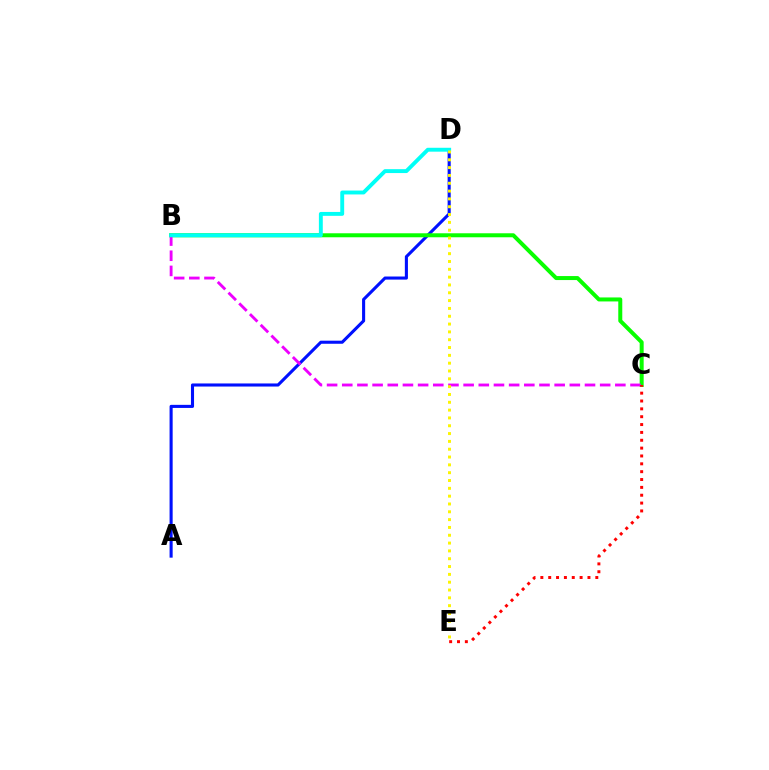{('A', 'D'): [{'color': '#0010ff', 'line_style': 'solid', 'thickness': 2.22}], ('B', 'C'): [{'color': '#08ff00', 'line_style': 'solid', 'thickness': 2.88}, {'color': '#ee00ff', 'line_style': 'dashed', 'thickness': 2.06}], ('B', 'D'): [{'color': '#00fff6', 'line_style': 'solid', 'thickness': 2.8}], ('D', 'E'): [{'color': '#fcf500', 'line_style': 'dotted', 'thickness': 2.13}], ('C', 'E'): [{'color': '#ff0000', 'line_style': 'dotted', 'thickness': 2.13}]}